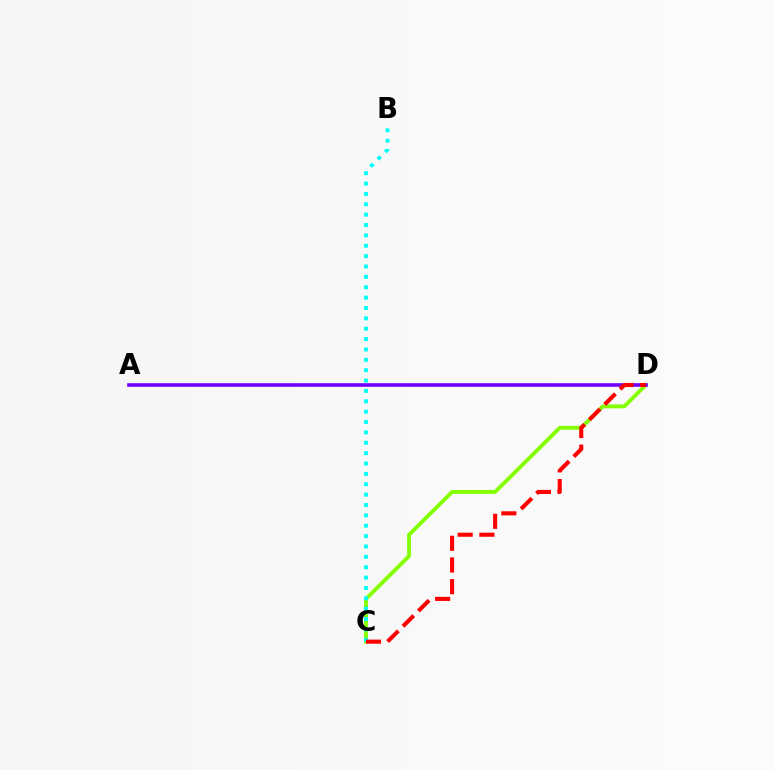{('C', 'D'): [{'color': '#84ff00', 'line_style': 'solid', 'thickness': 2.79}, {'color': '#ff0000', 'line_style': 'dashed', 'thickness': 2.95}], ('B', 'C'): [{'color': '#00fff6', 'line_style': 'dotted', 'thickness': 2.82}], ('A', 'D'): [{'color': '#7200ff', 'line_style': 'solid', 'thickness': 2.59}]}